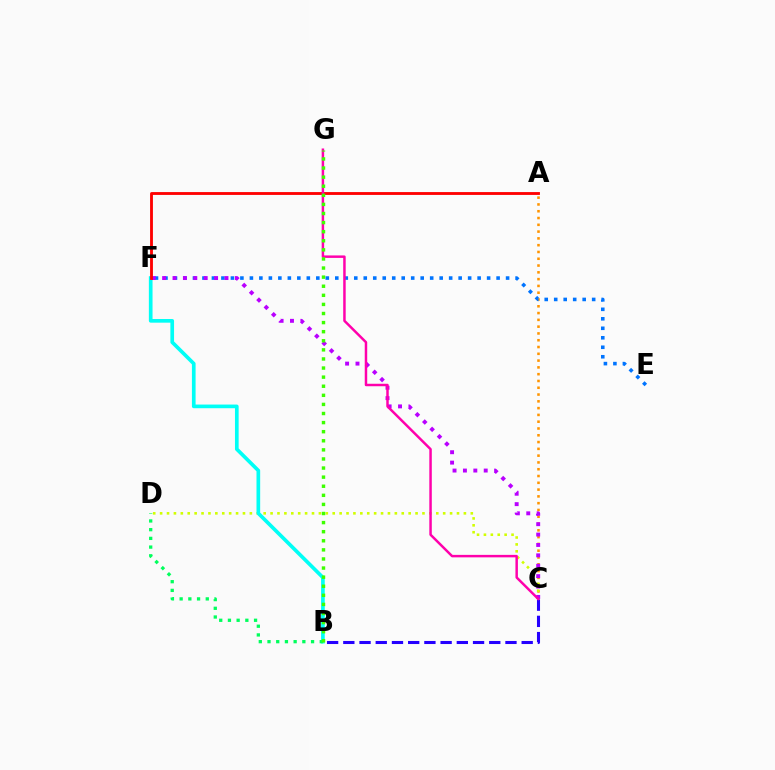{('A', 'C'): [{'color': '#ff9400', 'line_style': 'dotted', 'thickness': 1.84}], ('E', 'F'): [{'color': '#0074ff', 'line_style': 'dotted', 'thickness': 2.58}], ('C', 'D'): [{'color': '#d1ff00', 'line_style': 'dotted', 'thickness': 1.88}], ('B', 'F'): [{'color': '#00fff6', 'line_style': 'solid', 'thickness': 2.64}], ('C', 'F'): [{'color': '#b900ff', 'line_style': 'dotted', 'thickness': 2.82}], ('B', 'D'): [{'color': '#00ff5c', 'line_style': 'dotted', 'thickness': 2.37}], ('B', 'C'): [{'color': '#2500ff', 'line_style': 'dashed', 'thickness': 2.2}], ('A', 'F'): [{'color': '#ff0000', 'line_style': 'solid', 'thickness': 2.04}], ('C', 'G'): [{'color': '#ff00ac', 'line_style': 'solid', 'thickness': 1.78}], ('B', 'G'): [{'color': '#3dff00', 'line_style': 'dotted', 'thickness': 2.47}]}